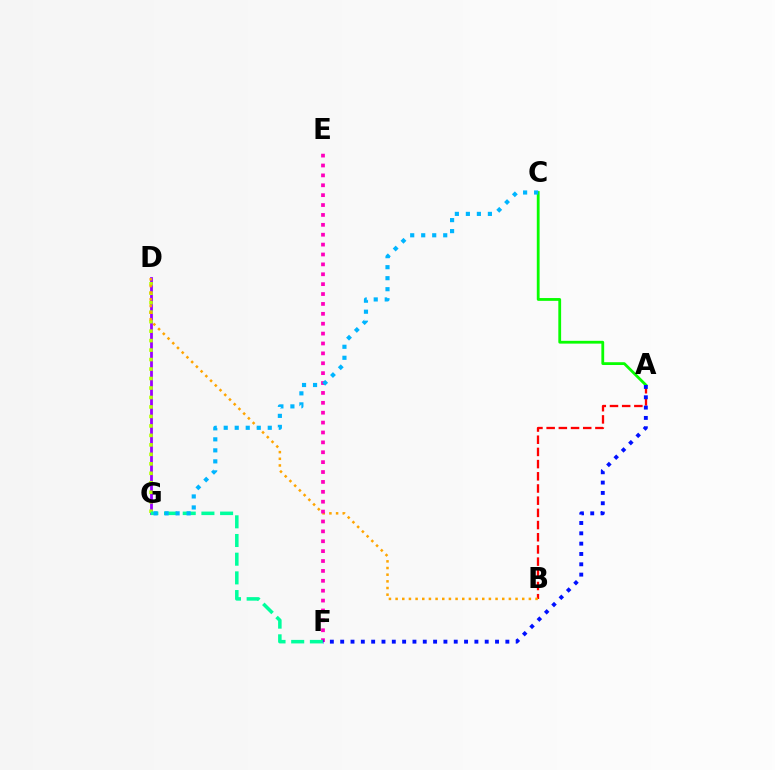{('A', 'B'): [{'color': '#ff0000', 'line_style': 'dashed', 'thickness': 1.66}], ('D', 'G'): [{'color': '#9b00ff', 'line_style': 'solid', 'thickness': 2.0}, {'color': '#b3ff00', 'line_style': 'dotted', 'thickness': 2.58}], ('B', 'D'): [{'color': '#ffa500', 'line_style': 'dotted', 'thickness': 1.81}], ('E', 'F'): [{'color': '#ff00bd', 'line_style': 'dotted', 'thickness': 2.69}], ('F', 'G'): [{'color': '#00ff9d', 'line_style': 'dashed', 'thickness': 2.54}], ('A', 'C'): [{'color': '#08ff00', 'line_style': 'solid', 'thickness': 2.01}], ('C', 'G'): [{'color': '#00b5ff', 'line_style': 'dotted', 'thickness': 2.99}], ('A', 'F'): [{'color': '#0010ff', 'line_style': 'dotted', 'thickness': 2.8}]}